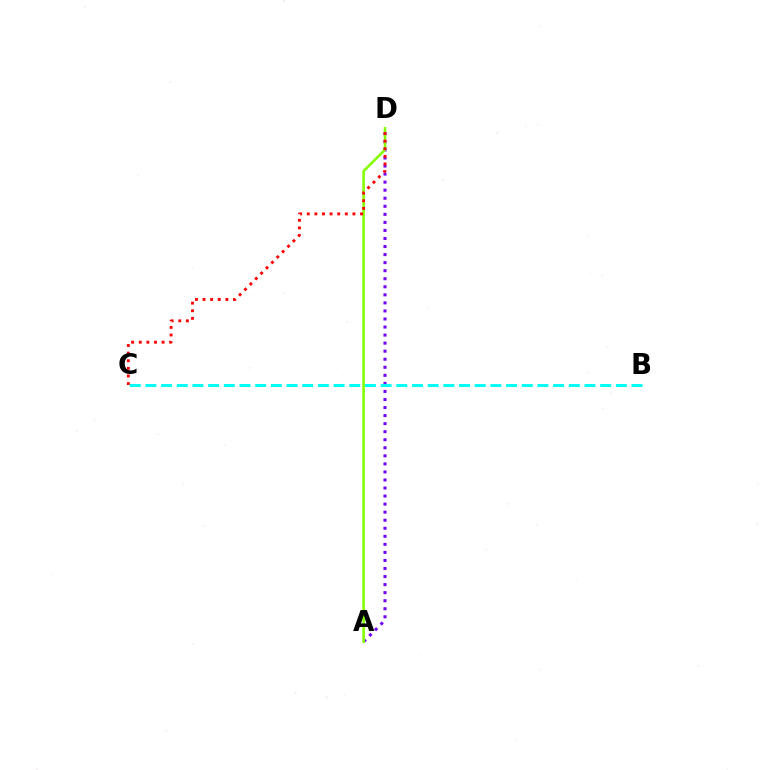{('A', 'D'): [{'color': '#7200ff', 'line_style': 'dotted', 'thickness': 2.19}, {'color': '#84ff00', 'line_style': 'solid', 'thickness': 1.86}], ('C', 'D'): [{'color': '#ff0000', 'line_style': 'dotted', 'thickness': 2.07}], ('B', 'C'): [{'color': '#00fff6', 'line_style': 'dashed', 'thickness': 2.13}]}